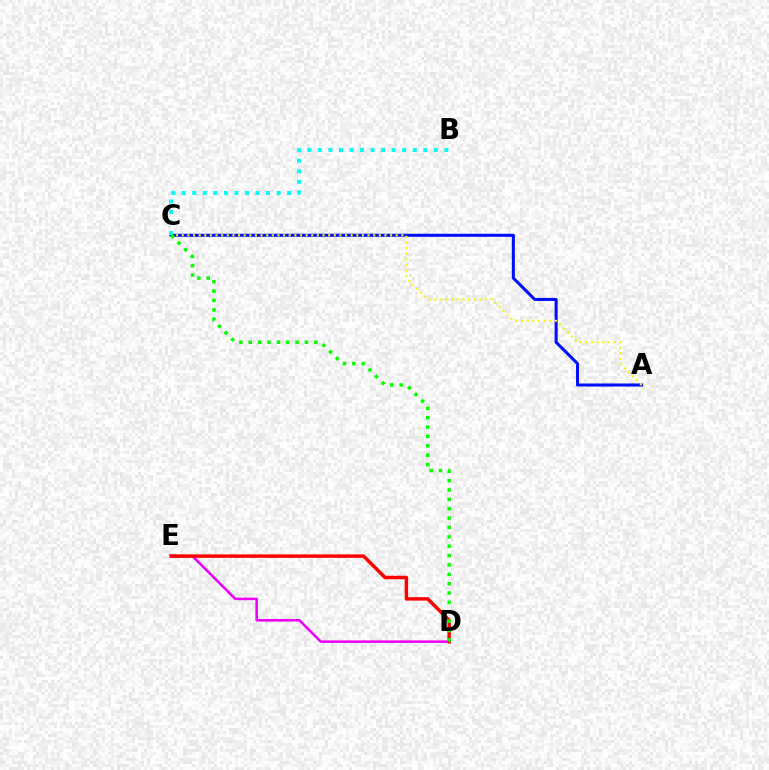{('A', 'C'): [{'color': '#0010ff', 'line_style': 'solid', 'thickness': 2.19}, {'color': '#fcf500', 'line_style': 'dotted', 'thickness': 1.53}], ('D', 'E'): [{'color': '#ee00ff', 'line_style': 'solid', 'thickness': 1.85}, {'color': '#ff0000', 'line_style': 'solid', 'thickness': 2.5}], ('B', 'C'): [{'color': '#00fff6', 'line_style': 'dotted', 'thickness': 2.86}], ('C', 'D'): [{'color': '#08ff00', 'line_style': 'dotted', 'thickness': 2.55}]}